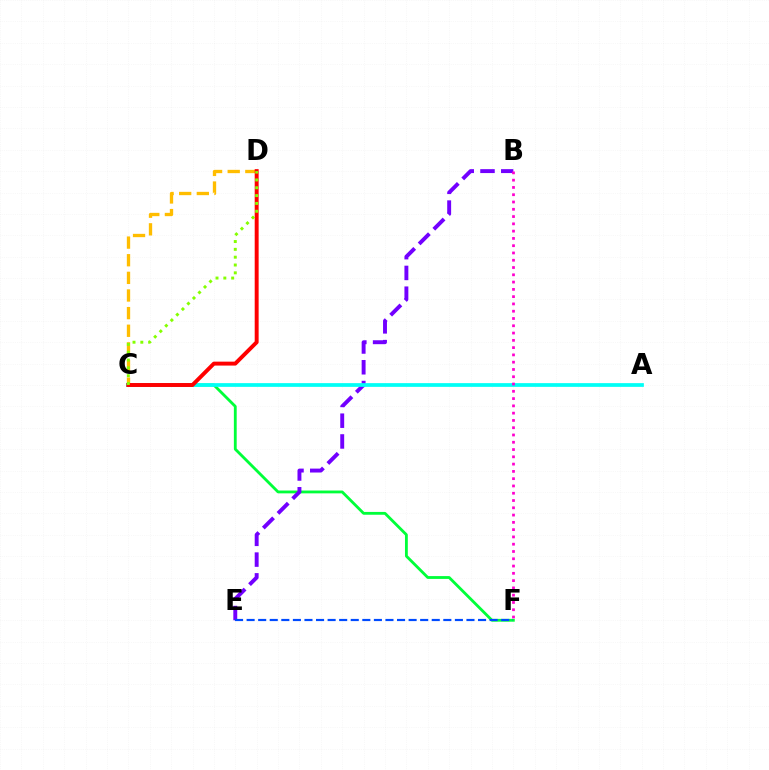{('C', 'D'): [{'color': '#ffbd00', 'line_style': 'dashed', 'thickness': 2.4}, {'color': '#ff0000', 'line_style': 'solid', 'thickness': 2.83}, {'color': '#84ff00', 'line_style': 'dotted', 'thickness': 2.13}], ('C', 'F'): [{'color': '#00ff39', 'line_style': 'solid', 'thickness': 2.03}], ('B', 'E'): [{'color': '#7200ff', 'line_style': 'dashed', 'thickness': 2.82}], ('A', 'C'): [{'color': '#00fff6', 'line_style': 'solid', 'thickness': 2.68}], ('E', 'F'): [{'color': '#004bff', 'line_style': 'dashed', 'thickness': 1.57}], ('B', 'F'): [{'color': '#ff00cf', 'line_style': 'dotted', 'thickness': 1.98}]}